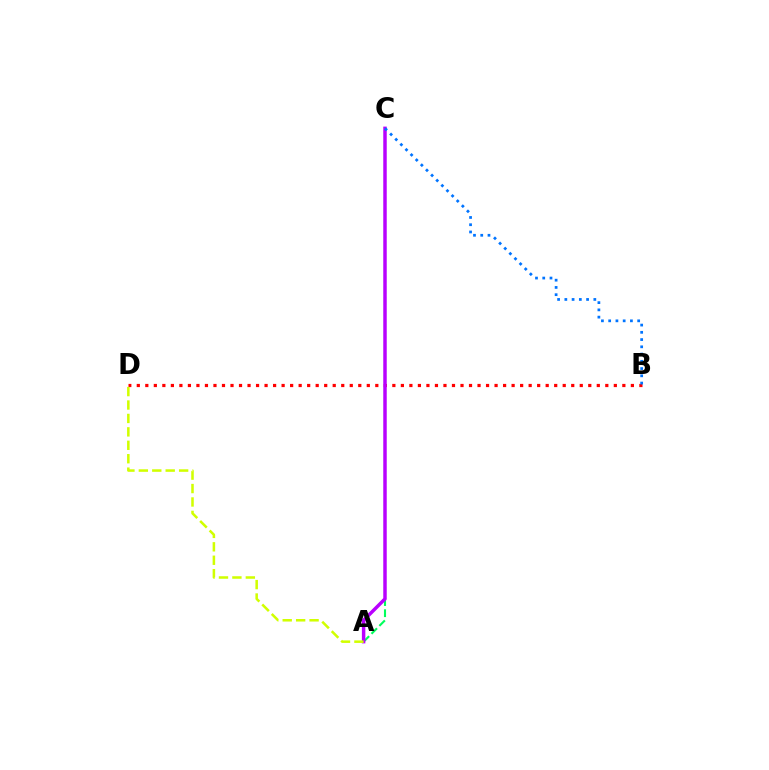{('B', 'D'): [{'color': '#ff0000', 'line_style': 'dotted', 'thickness': 2.31}], ('A', 'C'): [{'color': '#00ff5c', 'line_style': 'dashed', 'thickness': 1.51}, {'color': '#b900ff', 'line_style': 'solid', 'thickness': 2.49}], ('B', 'C'): [{'color': '#0074ff', 'line_style': 'dotted', 'thickness': 1.97}], ('A', 'D'): [{'color': '#d1ff00', 'line_style': 'dashed', 'thickness': 1.82}]}